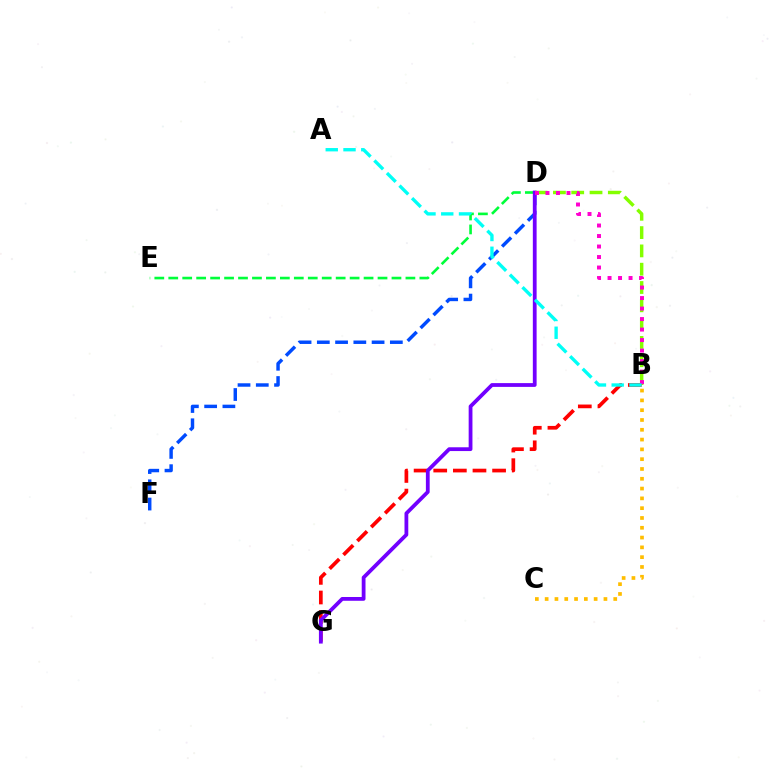{('D', 'E'): [{'color': '#00ff39', 'line_style': 'dashed', 'thickness': 1.9}], ('B', 'D'): [{'color': '#84ff00', 'line_style': 'dashed', 'thickness': 2.49}, {'color': '#ff00cf', 'line_style': 'dotted', 'thickness': 2.85}], ('D', 'F'): [{'color': '#004bff', 'line_style': 'dashed', 'thickness': 2.48}], ('B', 'G'): [{'color': '#ff0000', 'line_style': 'dashed', 'thickness': 2.67}], ('D', 'G'): [{'color': '#7200ff', 'line_style': 'solid', 'thickness': 2.72}], ('B', 'C'): [{'color': '#ffbd00', 'line_style': 'dotted', 'thickness': 2.66}], ('A', 'B'): [{'color': '#00fff6', 'line_style': 'dashed', 'thickness': 2.41}]}